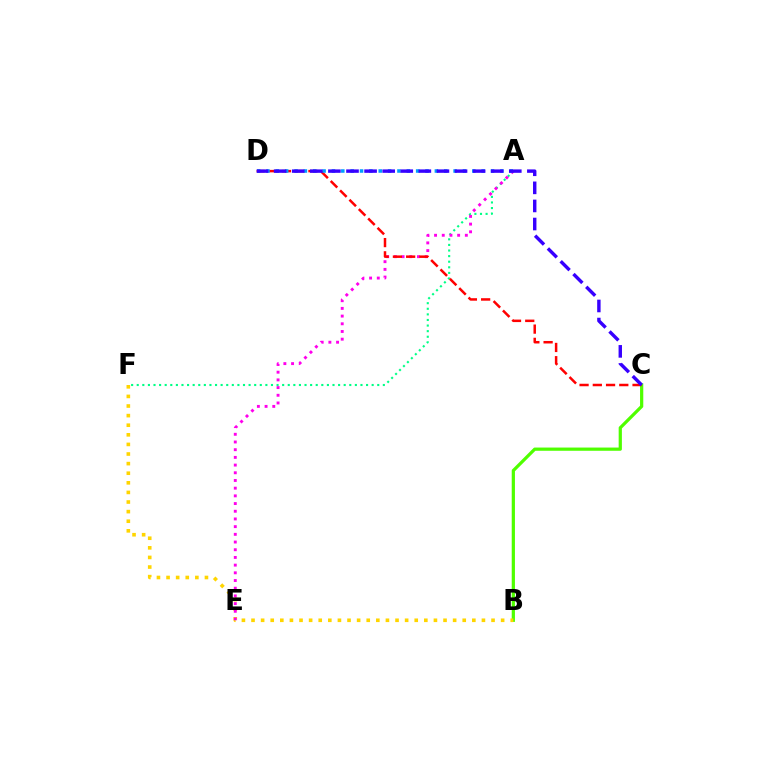{('B', 'C'): [{'color': '#4fff00', 'line_style': 'solid', 'thickness': 2.32}], ('B', 'F'): [{'color': '#ffd500', 'line_style': 'dotted', 'thickness': 2.61}], ('A', 'F'): [{'color': '#00ff86', 'line_style': 'dotted', 'thickness': 1.52}], ('A', 'E'): [{'color': '#ff00ed', 'line_style': 'dotted', 'thickness': 2.09}], ('C', 'D'): [{'color': '#ff0000', 'line_style': 'dashed', 'thickness': 1.8}, {'color': '#3700ff', 'line_style': 'dashed', 'thickness': 2.46}], ('A', 'D'): [{'color': '#009eff', 'line_style': 'dotted', 'thickness': 2.54}]}